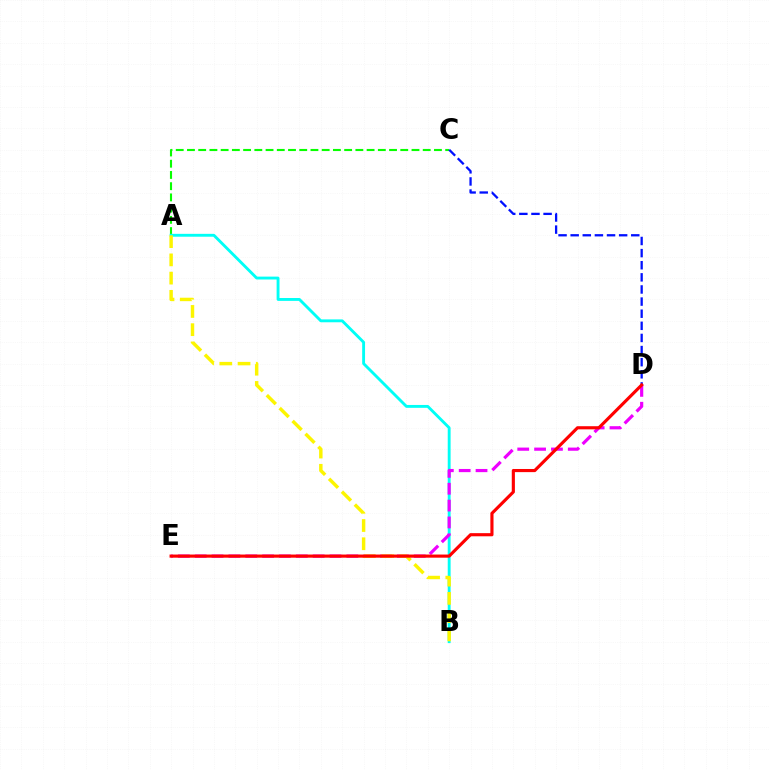{('A', 'C'): [{'color': '#08ff00', 'line_style': 'dashed', 'thickness': 1.53}], ('A', 'B'): [{'color': '#00fff6', 'line_style': 'solid', 'thickness': 2.07}, {'color': '#fcf500', 'line_style': 'dashed', 'thickness': 2.48}], ('D', 'E'): [{'color': '#ee00ff', 'line_style': 'dashed', 'thickness': 2.29}, {'color': '#ff0000', 'line_style': 'solid', 'thickness': 2.26}], ('C', 'D'): [{'color': '#0010ff', 'line_style': 'dashed', 'thickness': 1.65}]}